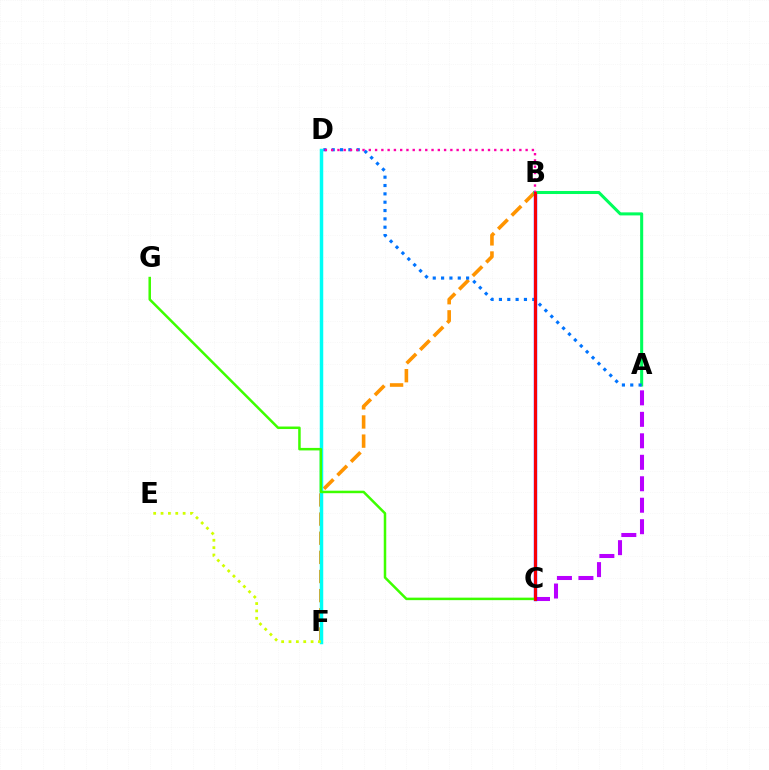{('A', 'C'): [{'color': '#b900ff', 'line_style': 'dashed', 'thickness': 2.92}], ('B', 'F'): [{'color': '#ff9400', 'line_style': 'dashed', 'thickness': 2.6}], ('B', 'C'): [{'color': '#2500ff', 'line_style': 'solid', 'thickness': 2.44}, {'color': '#ff0000', 'line_style': 'solid', 'thickness': 2.07}], ('D', 'F'): [{'color': '#00fff6', 'line_style': 'solid', 'thickness': 2.51}], ('A', 'B'): [{'color': '#00ff5c', 'line_style': 'solid', 'thickness': 2.2}], ('E', 'F'): [{'color': '#d1ff00', 'line_style': 'dotted', 'thickness': 2.0}], ('C', 'G'): [{'color': '#3dff00', 'line_style': 'solid', 'thickness': 1.8}], ('A', 'D'): [{'color': '#0074ff', 'line_style': 'dotted', 'thickness': 2.27}], ('B', 'D'): [{'color': '#ff00ac', 'line_style': 'dotted', 'thickness': 1.7}]}